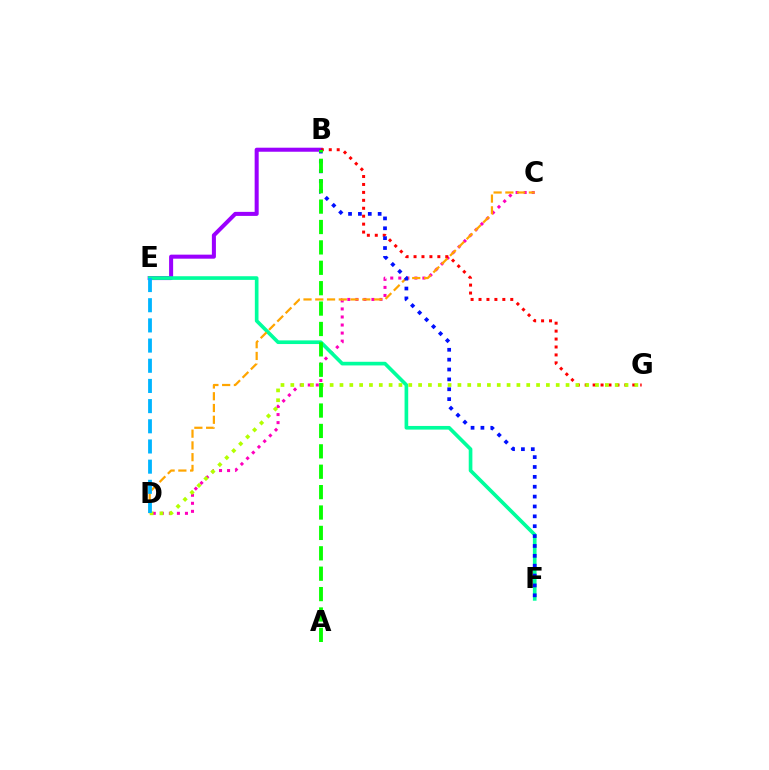{('B', 'E'): [{'color': '#9b00ff', 'line_style': 'solid', 'thickness': 2.9}], ('C', 'D'): [{'color': '#ff00bd', 'line_style': 'dotted', 'thickness': 2.18}, {'color': '#ffa500', 'line_style': 'dashed', 'thickness': 1.6}], ('B', 'G'): [{'color': '#ff0000', 'line_style': 'dotted', 'thickness': 2.16}], ('E', 'F'): [{'color': '#00ff9d', 'line_style': 'solid', 'thickness': 2.63}], ('D', 'G'): [{'color': '#b3ff00', 'line_style': 'dotted', 'thickness': 2.67}], ('D', 'E'): [{'color': '#00b5ff', 'line_style': 'dashed', 'thickness': 2.74}], ('B', 'F'): [{'color': '#0010ff', 'line_style': 'dotted', 'thickness': 2.68}], ('A', 'B'): [{'color': '#08ff00', 'line_style': 'dashed', 'thickness': 2.77}]}